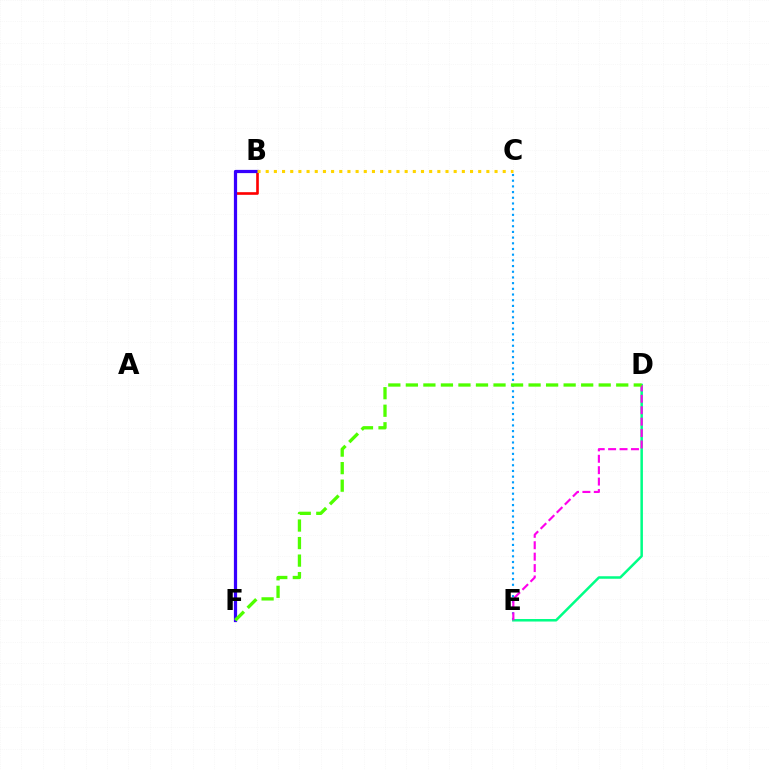{('C', 'E'): [{'color': '#009eff', 'line_style': 'dotted', 'thickness': 1.55}], ('B', 'F'): [{'color': '#ff0000', 'line_style': 'solid', 'thickness': 1.9}, {'color': '#3700ff', 'line_style': 'solid', 'thickness': 2.32}], ('D', 'E'): [{'color': '#00ff86', 'line_style': 'solid', 'thickness': 1.81}, {'color': '#ff00ed', 'line_style': 'dashed', 'thickness': 1.55}], ('B', 'C'): [{'color': '#ffd500', 'line_style': 'dotted', 'thickness': 2.22}], ('D', 'F'): [{'color': '#4fff00', 'line_style': 'dashed', 'thickness': 2.38}]}